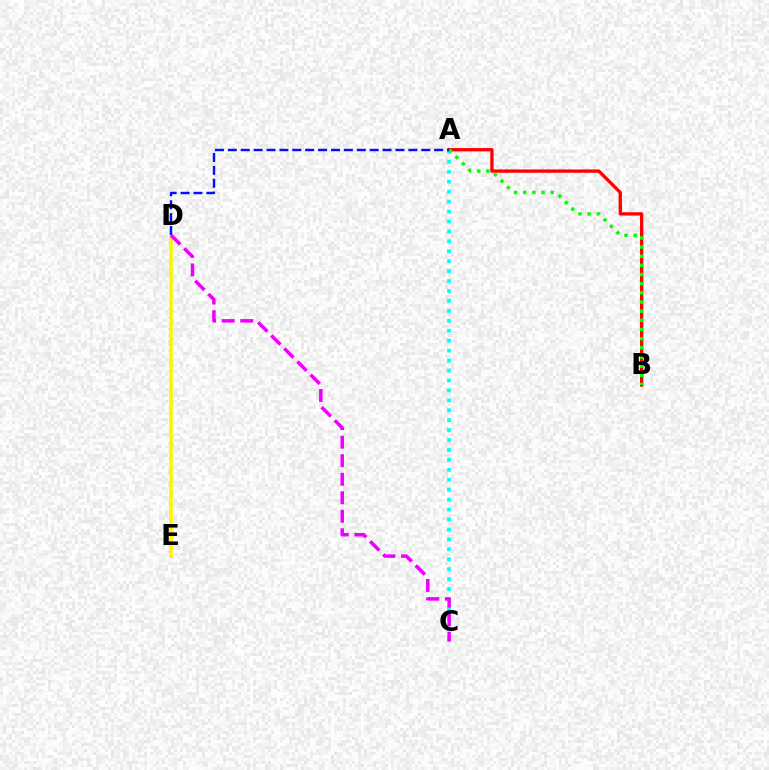{('D', 'E'): [{'color': '#fcf500', 'line_style': 'solid', 'thickness': 2.63}], ('A', 'C'): [{'color': '#00fff6', 'line_style': 'dotted', 'thickness': 2.7}], ('C', 'D'): [{'color': '#ee00ff', 'line_style': 'dashed', 'thickness': 2.52}], ('A', 'B'): [{'color': '#ff0000', 'line_style': 'solid', 'thickness': 2.38}, {'color': '#08ff00', 'line_style': 'dotted', 'thickness': 2.49}], ('A', 'D'): [{'color': '#0010ff', 'line_style': 'dashed', 'thickness': 1.75}]}